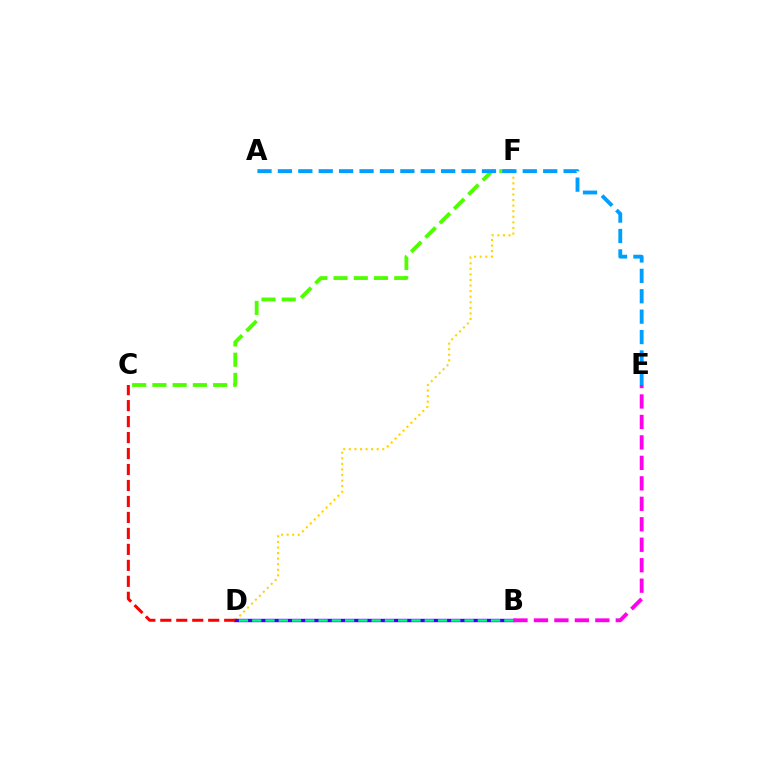{('D', 'F'): [{'color': '#ffd500', 'line_style': 'dotted', 'thickness': 1.52}], ('C', 'F'): [{'color': '#4fff00', 'line_style': 'dashed', 'thickness': 2.75}], ('B', 'D'): [{'color': '#3700ff', 'line_style': 'solid', 'thickness': 2.43}, {'color': '#00ff86', 'line_style': 'dashed', 'thickness': 1.8}], ('A', 'E'): [{'color': '#009eff', 'line_style': 'dashed', 'thickness': 2.77}], ('B', 'E'): [{'color': '#ff00ed', 'line_style': 'dashed', 'thickness': 2.78}], ('C', 'D'): [{'color': '#ff0000', 'line_style': 'dashed', 'thickness': 2.17}]}